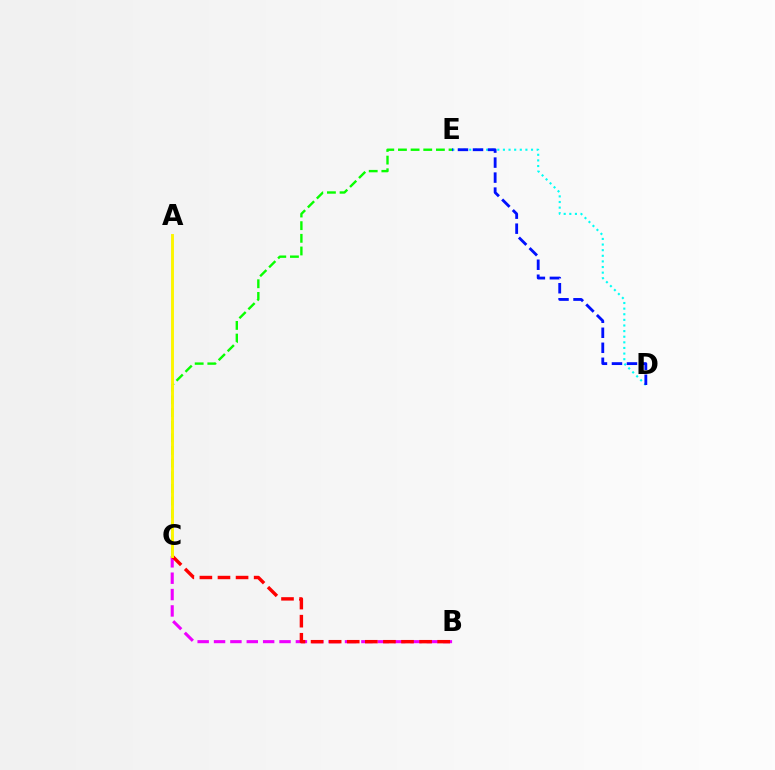{('D', 'E'): [{'color': '#00fff6', 'line_style': 'dotted', 'thickness': 1.53}, {'color': '#0010ff', 'line_style': 'dashed', 'thickness': 2.04}], ('B', 'C'): [{'color': '#ee00ff', 'line_style': 'dashed', 'thickness': 2.22}, {'color': '#ff0000', 'line_style': 'dashed', 'thickness': 2.46}], ('C', 'E'): [{'color': '#08ff00', 'line_style': 'dashed', 'thickness': 1.72}], ('A', 'C'): [{'color': '#fcf500', 'line_style': 'solid', 'thickness': 2.09}]}